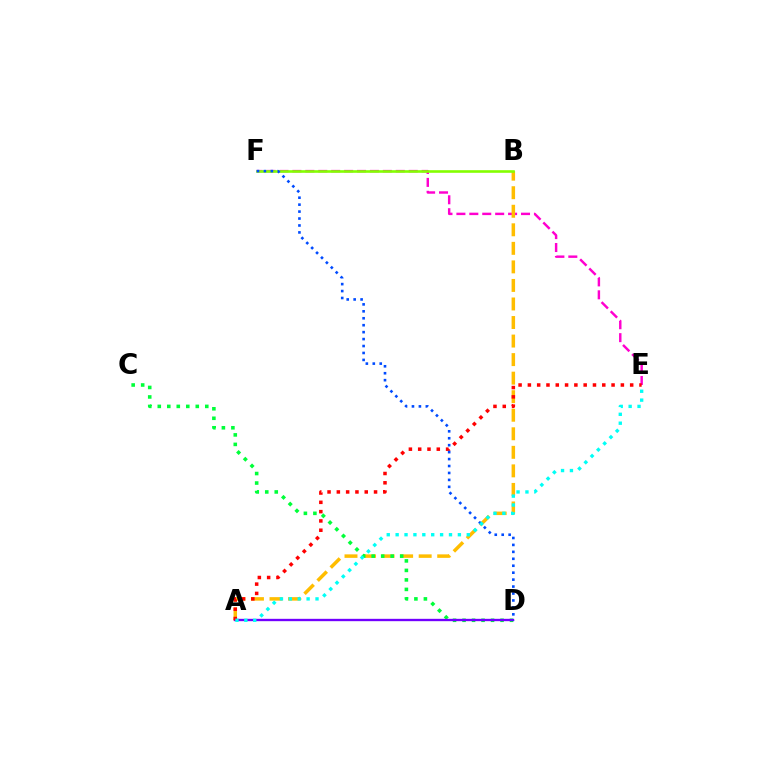{('E', 'F'): [{'color': '#ff00cf', 'line_style': 'dashed', 'thickness': 1.76}], ('A', 'B'): [{'color': '#ffbd00', 'line_style': 'dashed', 'thickness': 2.52}], ('C', 'D'): [{'color': '#00ff39', 'line_style': 'dotted', 'thickness': 2.58}], ('A', 'D'): [{'color': '#7200ff', 'line_style': 'solid', 'thickness': 1.69}], ('B', 'F'): [{'color': '#84ff00', 'line_style': 'solid', 'thickness': 1.88}], ('A', 'E'): [{'color': '#ff0000', 'line_style': 'dotted', 'thickness': 2.53}, {'color': '#00fff6', 'line_style': 'dotted', 'thickness': 2.42}], ('D', 'F'): [{'color': '#004bff', 'line_style': 'dotted', 'thickness': 1.89}]}